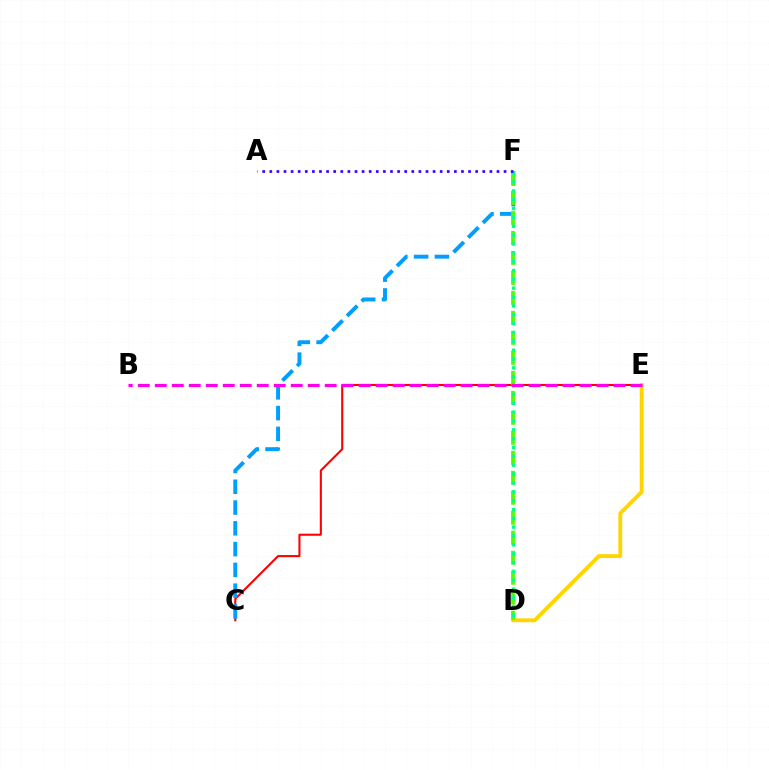{('C', 'E'): [{'color': '#ff0000', 'line_style': 'solid', 'thickness': 1.5}], ('C', 'F'): [{'color': '#009eff', 'line_style': 'dashed', 'thickness': 2.82}], ('D', 'E'): [{'color': '#ffd500', 'line_style': 'solid', 'thickness': 2.78}], ('D', 'F'): [{'color': '#4fff00', 'line_style': 'dashed', 'thickness': 2.72}, {'color': '#00ff86', 'line_style': 'dotted', 'thickness': 2.4}], ('A', 'F'): [{'color': '#3700ff', 'line_style': 'dotted', 'thickness': 1.93}], ('B', 'E'): [{'color': '#ff00ed', 'line_style': 'dashed', 'thickness': 2.31}]}